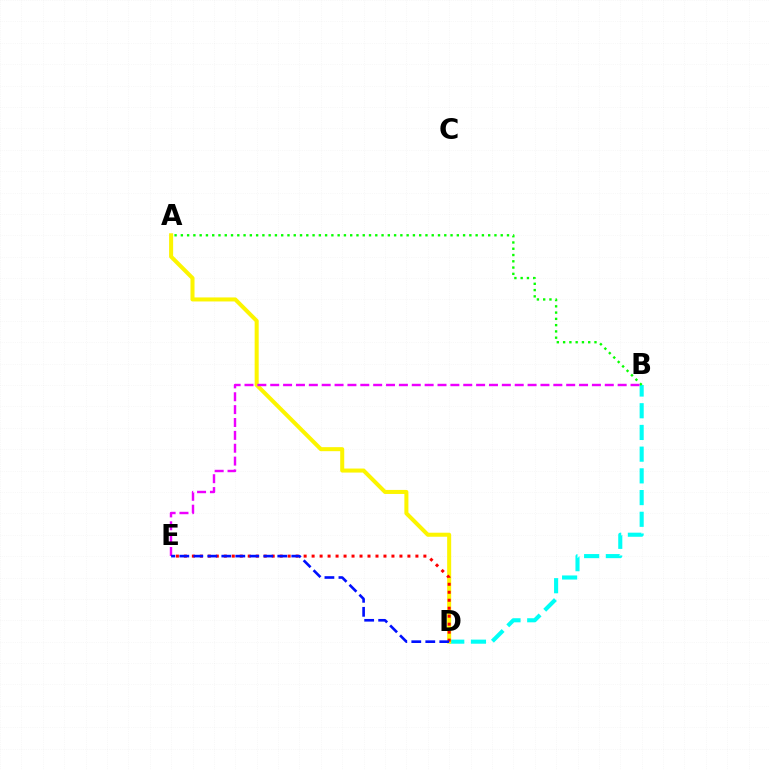{('B', 'D'): [{'color': '#00fff6', 'line_style': 'dashed', 'thickness': 2.95}], ('A', 'B'): [{'color': '#08ff00', 'line_style': 'dotted', 'thickness': 1.7}], ('A', 'D'): [{'color': '#fcf500', 'line_style': 'solid', 'thickness': 2.9}], ('D', 'E'): [{'color': '#ff0000', 'line_style': 'dotted', 'thickness': 2.17}, {'color': '#0010ff', 'line_style': 'dashed', 'thickness': 1.9}], ('B', 'E'): [{'color': '#ee00ff', 'line_style': 'dashed', 'thickness': 1.75}]}